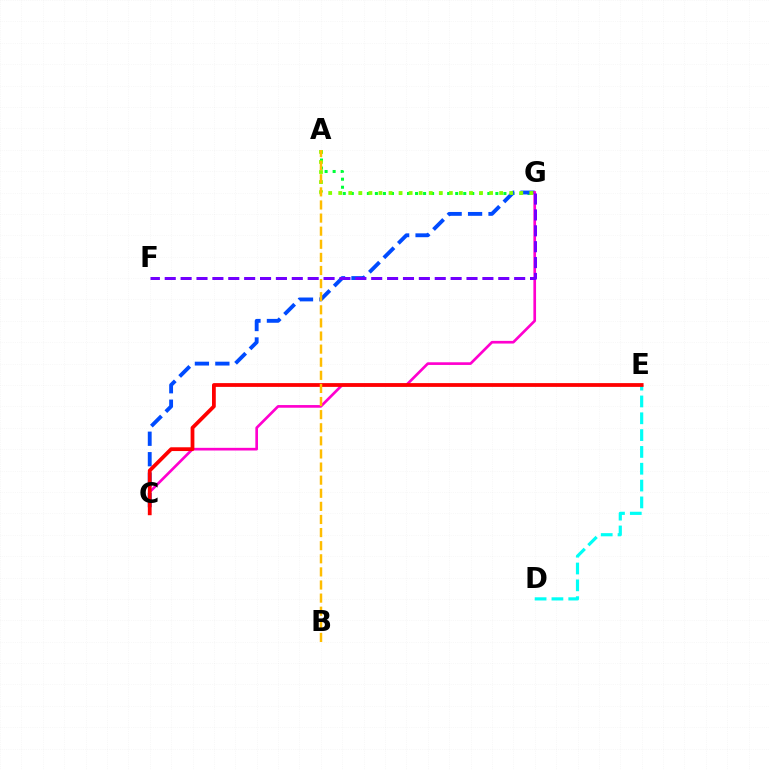{('A', 'G'): [{'color': '#00ff39', 'line_style': 'dotted', 'thickness': 2.18}, {'color': '#84ff00', 'line_style': 'dotted', 'thickness': 2.73}], ('C', 'G'): [{'color': '#004bff', 'line_style': 'dashed', 'thickness': 2.78}, {'color': '#ff00cf', 'line_style': 'solid', 'thickness': 1.92}], ('D', 'E'): [{'color': '#00fff6', 'line_style': 'dashed', 'thickness': 2.29}], ('C', 'E'): [{'color': '#ff0000', 'line_style': 'solid', 'thickness': 2.72}], ('F', 'G'): [{'color': '#7200ff', 'line_style': 'dashed', 'thickness': 2.16}], ('A', 'B'): [{'color': '#ffbd00', 'line_style': 'dashed', 'thickness': 1.78}]}